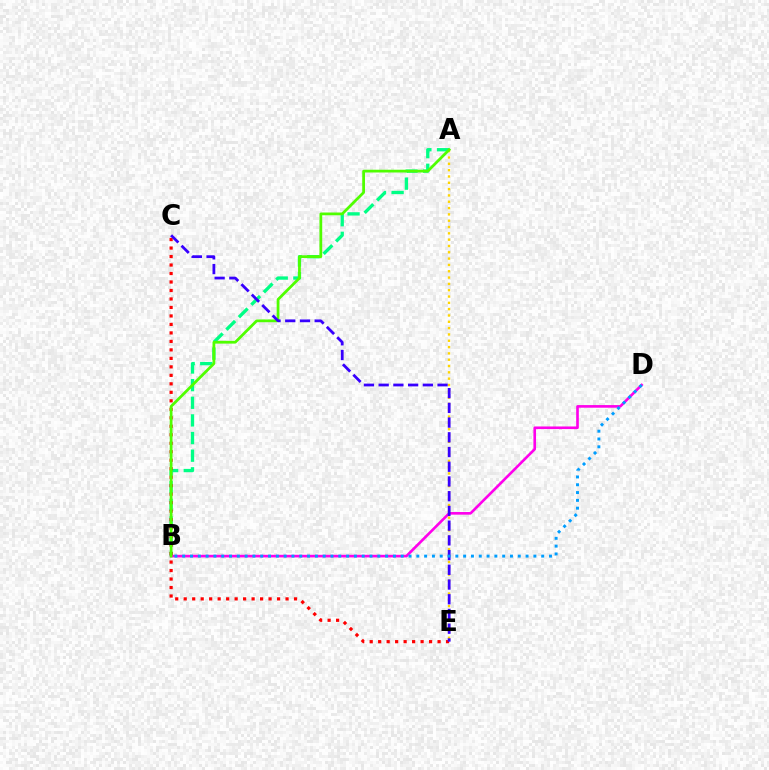{('A', 'B'): [{'color': '#00ff86', 'line_style': 'dashed', 'thickness': 2.4}, {'color': '#4fff00', 'line_style': 'solid', 'thickness': 1.99}], ('B', 'D'): [{'color': '#ff00ed', 'line_style': 'solid', 'thickness': 1.89}, {'color': '#009eff', 'line_style': 'dotted', 'thickness': 2.12}], ('A', 'E'): [{'color': '#ffd500', 'line_style': 'dotted', 'thickness': 1.72}], ('C', 'E'): [{'color': '#ff0000', 'line_style': 'dotted', 'thickness': 2.31}, {'color': '#3700ff', 'line_style': 'dashed', 'thickness': 2.0}]}